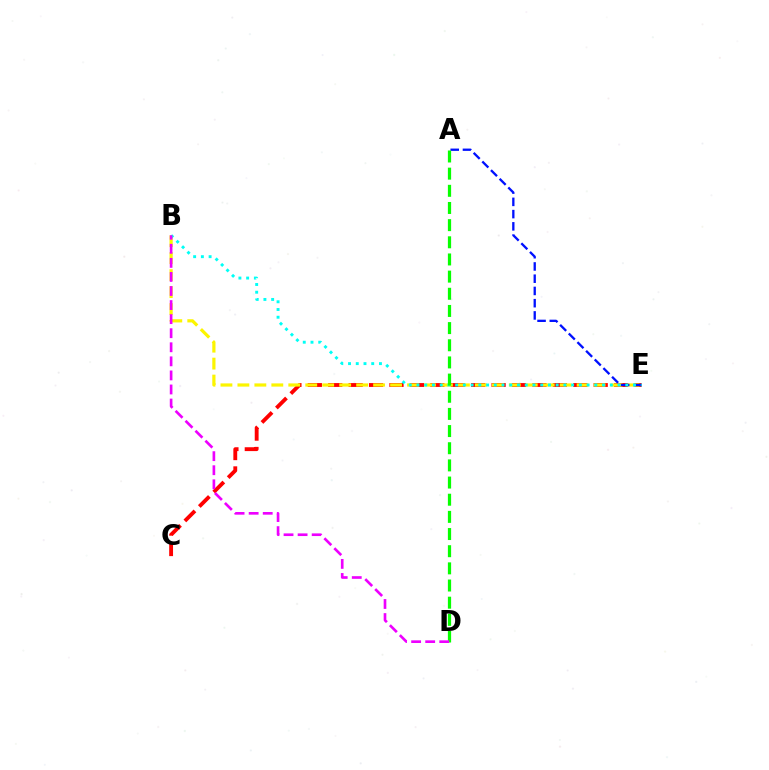{('C', 'E'): [{'color': '#ff0000', 'line_style': 'dashed', 'thickness': 2.77}], ('B', 'E'): [{'color': '#fcf500', 'line_style': 'dashed', 'thickness': 2.3}, {'color': '#00fff6', 'line_style': 'dotted', 'thickness': 2.1}], ('A', 'E'): [{'color': '#0010ff', 'line_style': 'dashed', 'thickness': 1.66}], ('A', 'D'): [{'color': '#08ff00', 'line_style': 'dashed', 'thickness': 2.33}], ('B', 'D'): [{'color': '#ee00ff', 'line_style': 'dashed', 'thickness': 1.91}]}